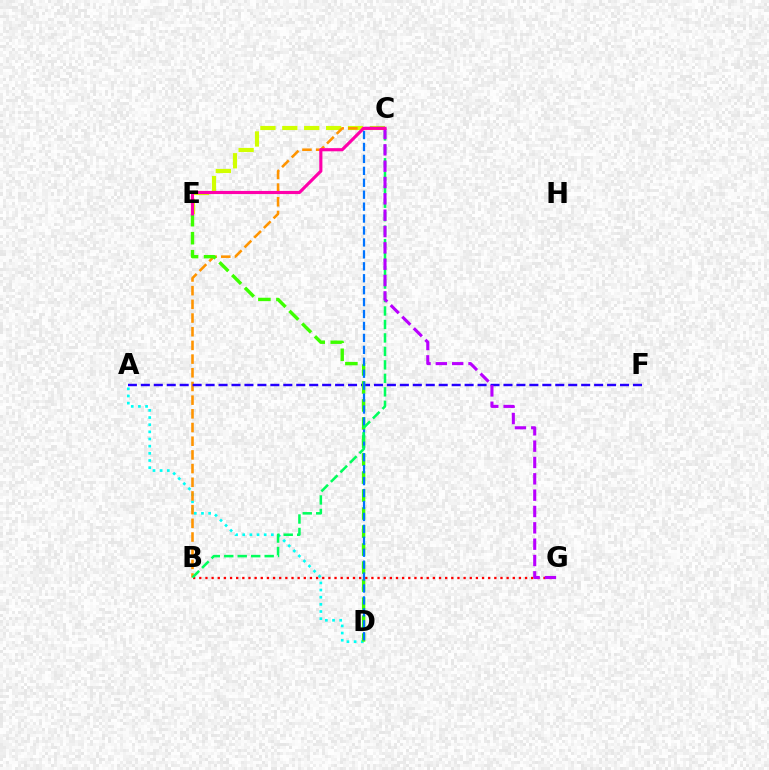{('A', 'D'): [{'color': '#00fff6', 'line_style': 'dotted', 'thickness': 1.94}], ('C', 'E'): [{'color': '#d1ff00', 'line_style': 'dashed', 'thickness': 2.97}, {'color': '#ff00ac', 'line_style': 'solid', 'thickness': 2.26}], ('B', 'C'): [{'color': '#ff9400', 'line_style': 'dashed', 'thickness': 1.86}, {'color': '#00ff5c', 'line_style': 'dashed', 'thickness': 1.83}], ('A', 'F'): [{'color': '#2500ff', 'line_style': 'dashed', 'thickness': 1.76}], ('B', 'G'): [{'color': '#ff0000', 'line_style': 'dotted', 'thickness': 1.67}], ('D', 'E'): [{'color': '#3dff00', 'line_style': 'dashed', 'thickness': 2.45}], ('C', 'D'): [{'color': '#0074ff', 'line_style': 'dashed', 'thickness': 1.62}], ('C', 'G'): [{'color': '#b900ff', 'line_style': 'dashed', 'thickness': 2.22}]}